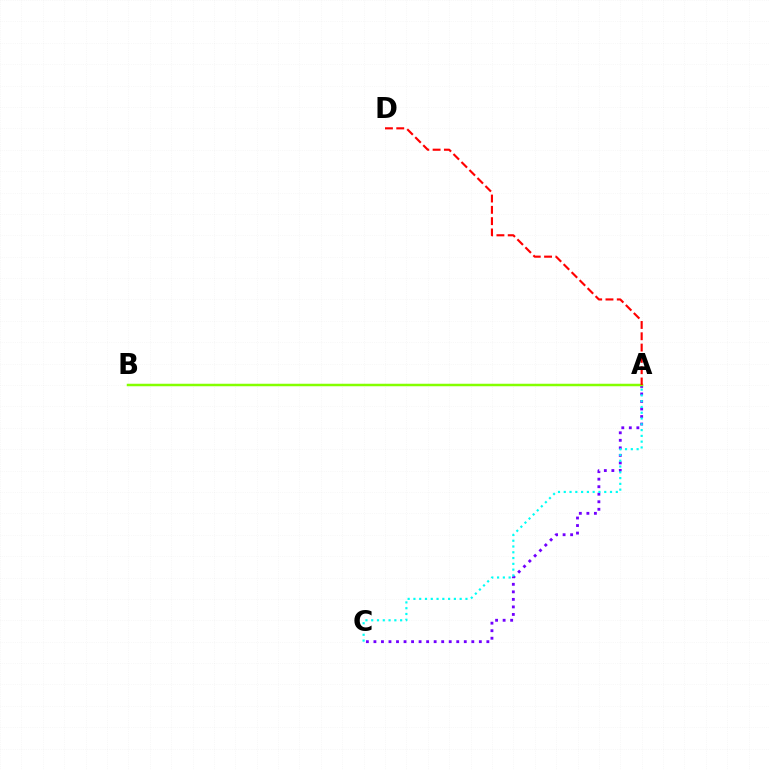{('A', 'C'): [{'color': '#7200ff', 'line_style': 'dotted', 'thickness': 2.05}, {'color': '#00fff6', 'line_style': 'dotted', 'thickness': 1.57}], ('A', 'B'): [{'color': '#84ff00', 'line_style': 'solid', 'thickness': 1.8}], ('A', 'D'): [{'color': '#ff0000', 'line_style': 'dashed', 'thickness': 1.54}]}